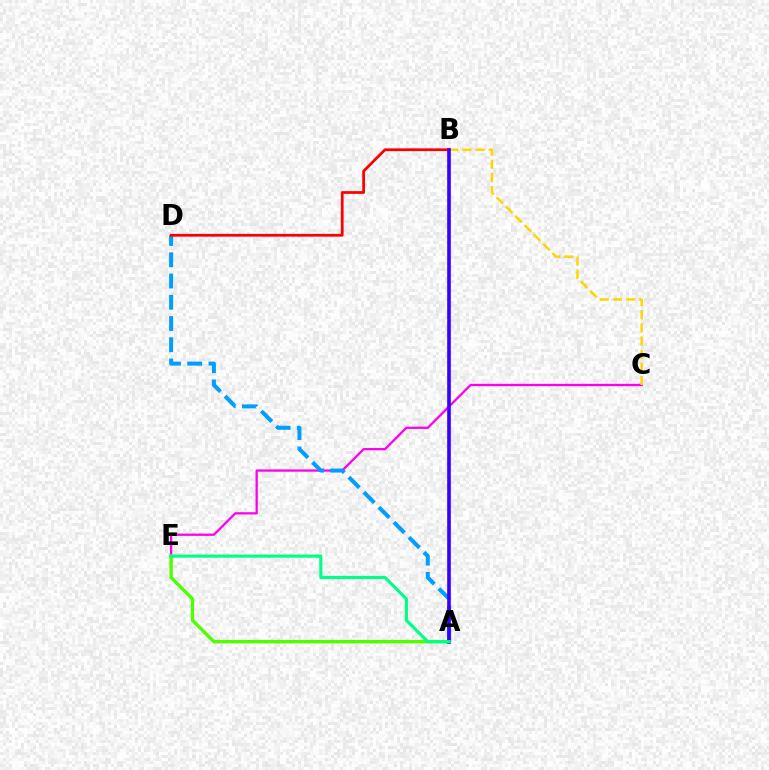{('C', 'E'): [{'color': '#ff00ed', 'line_style': 'solid', 'thickness': 1.65}], ('A', 'D'): [{'color': '#009eff', 'line_style': 'dashed', 'thickness': 2.89}], ('A', 'E'): [{'color': '#4fff00', 'line_style': 'solid', 'thickness': 2.44}, {'color': '#00ff86', 'line_style': 'solid', 'thickness': 2.27}], ('B', 'D'): [{'color': '#ff0000', 'line_style': 'solid', 'thickness': 1.99}], ('B', 'C'): [{'color': '#ffd500', 'line_style': 'dashed', 'thickness': 1.79}], ('A', 'B'): [{'color': '#3700ff', 'line_style': 'solid', 'thickness': 2.61}]}